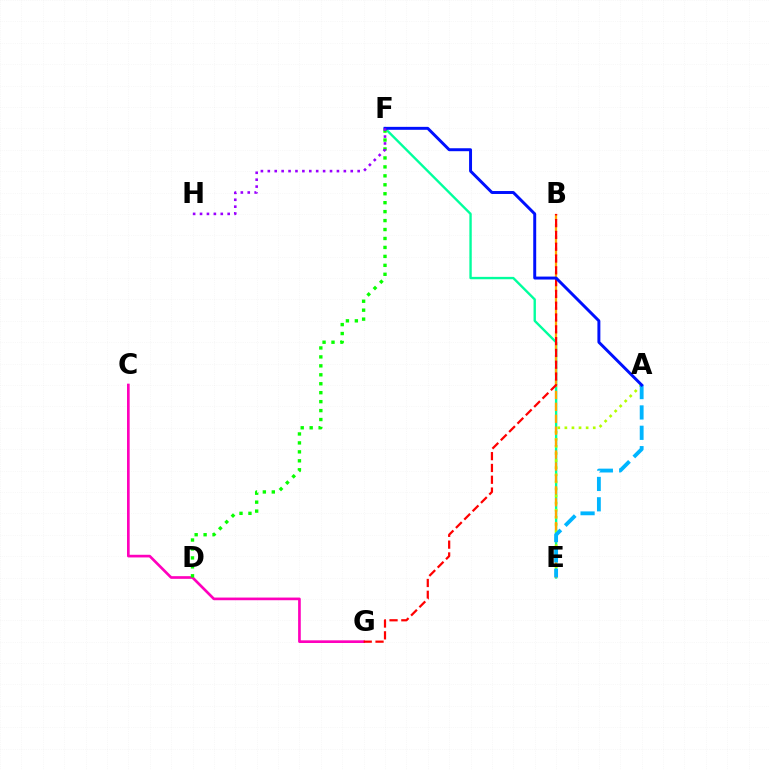{('C', 'G'): [{'color': '#ff00bd', 'line_style': 'solid', 'thickness': 1.92}], ('E', 'F'): [{'color': '#00ff9d', 'line_style': 'solid', 'thickness': 1.71}], ('A', 'E'): [{'color': '#b3ff00', 'line_style': 'dotted', 'thickness': 1.93}, {'color': '#00b5ff', 'line_style': 'dashed', 'thickness': 2.76}], ('B', 'E'): [{'color': '#ffa500', 'line_style': 'dashed', 'thickness': 1.62}], ('D', 'F'): [{'color': '#08ff00', 'line_style': 'dotted', 'thickness': 2.43}], ('B', 'G'): [{'color': '#ff0000', 'line_style': 'dashed', 'thickness': 1.6}], ('A', 'F'): [{'color': '#0010ff', 'line_style': 'solid', 'thickness': 2.13}], ('F', 'H'): [{'color': '#9b00ff', 'line_style': 'dotted', 'thickness': 1.88}]}